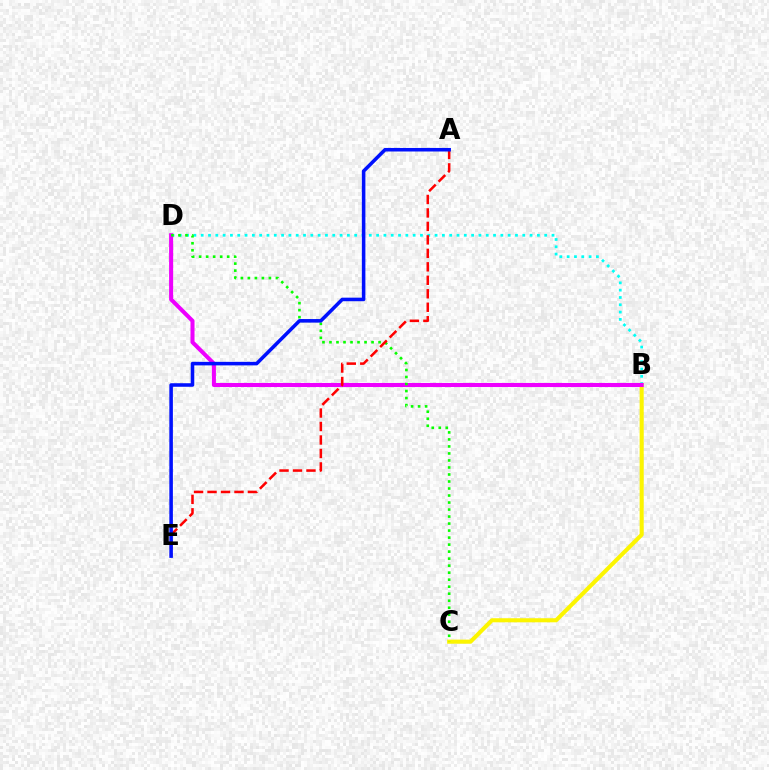{('B', 'C'): [{'color': '#fcf500', 'line_style': 'solid', 'thickness': 2.94}], ('B', 'D'): [{'color': '#00fff6', 'line_style': 'dotted', 'thickness': 1.99}, {'color': '#ee00ff', 'line_style': 'solid', 'thickness': 2.91}], ('C', 'D'): [{'color': '#08ff00', 'line_style': 'dotted', 'thickness': 1.91}], ('A', 'E'): [{'color': '#ff0000', 'line_style': 'dashed', 'thickness': 1.83}, {'color': '#0010ff', 'line_style': 'solid', 'thickness': 2.56}]}